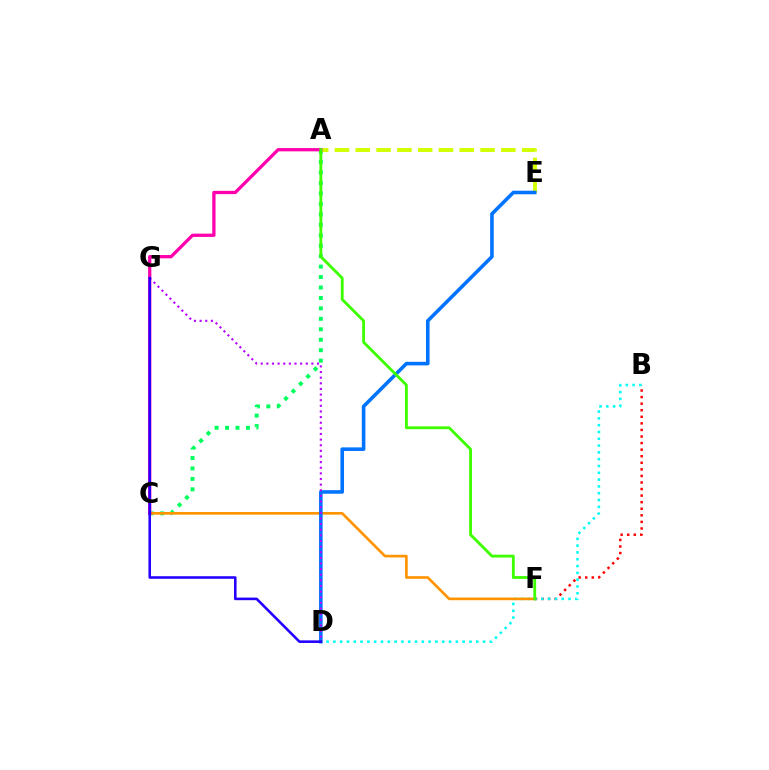{('A', 'C'): [{'color': '#00ff5c', 'line_style': 'dotted', 'thickness': 2.84}, {'color': '#ff00ac', 'line_style': 'solid', 'thickness': 2.36}], ('B', 'F'): [{'color': '#ff0000', 'line_style': 'dotted', 'thickness': 1.78}], ('A', 'E'): [{'color': '#d1ff00', 'line_style': 'dashed', 'thickness': 2.83}], ('B', 'D'): [{'color': '#00fff6', 'line_style': 'dotted', 'thickness': 1.85}], ('C', 'F'): [{'color': '#ff9400', 'line_style': 'solid', 'thickness': 1.92}], ('D', 'E'): [{'color': '#0074ff', 'line_style': 'solid', 'thickness': 2.58}], ('D', 'G'): [{'color': '#b900ff', 'line_style': 'dotted', 'thickness': 1.53}, {'color': '#2500ff', 'line_style': 'solid', 'thickness': 1.86}], ('A', 'F'): [{'color': '#3dff00', 'line_style': 'solid', 'thickness': 2.04}]}